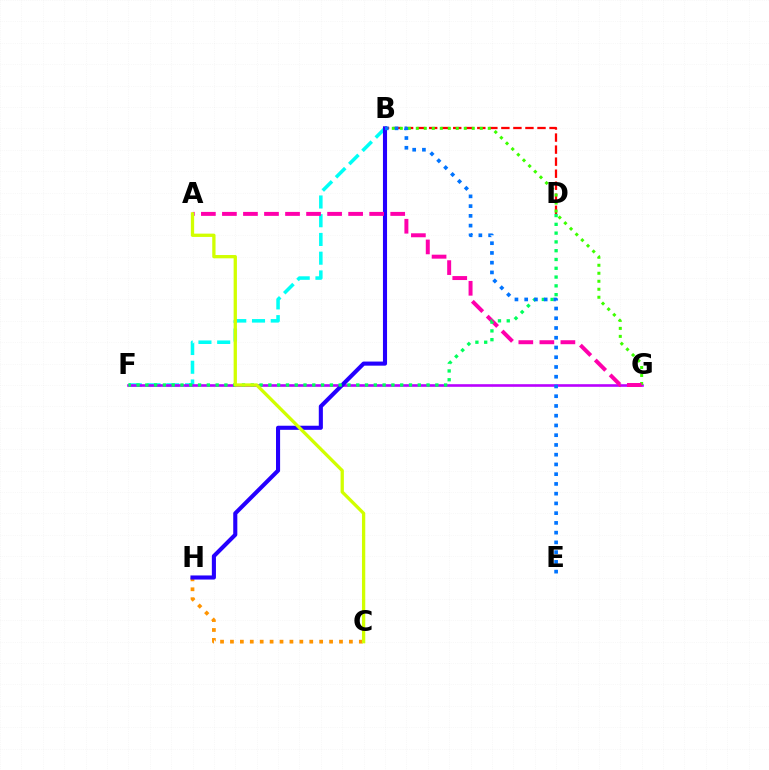{('B', 'F'): [{'color': '#00fff6', 'line_style': 'dashed', 'thickness': 2.55}], ('F', 'G'): [{'color': '#b900ff', 'line_style': 'solid', 'thickness': 1.88}], ('C', 'H'): [{'color': '#ff9400', 'line_style': 'dotted', 'thickness': 2.69}], ('B', 'D'): [{'color': '#ff0000', 'line_style': 'dashed', 'thickness': 1.64}], ('B', 'G'): [{'color': '#3dff00', 'line_style': 'dotted', 'thickness': 2.17}], ('B', 'H'): [{'color': '#2500ff', 'line_style': 'solid', 'thickness': 2.95}], ('A', 'G'): [{'color': '#ff00ac', 'line_style': 'dashed', 'thickness': 2.86}], ('D', 'F'): [{'color': '#00ff5c', 'line_style': 'dotted', 'thickness': 2.39}], ('A', 'C'): [{'color': '#d1ff00', 'line_style': 'solid', 'thickness': 2.37}], ('B', 'E'): [{'color': '#0074ff', 'line_style': 'dotted', 'thickness': 2.65}]}